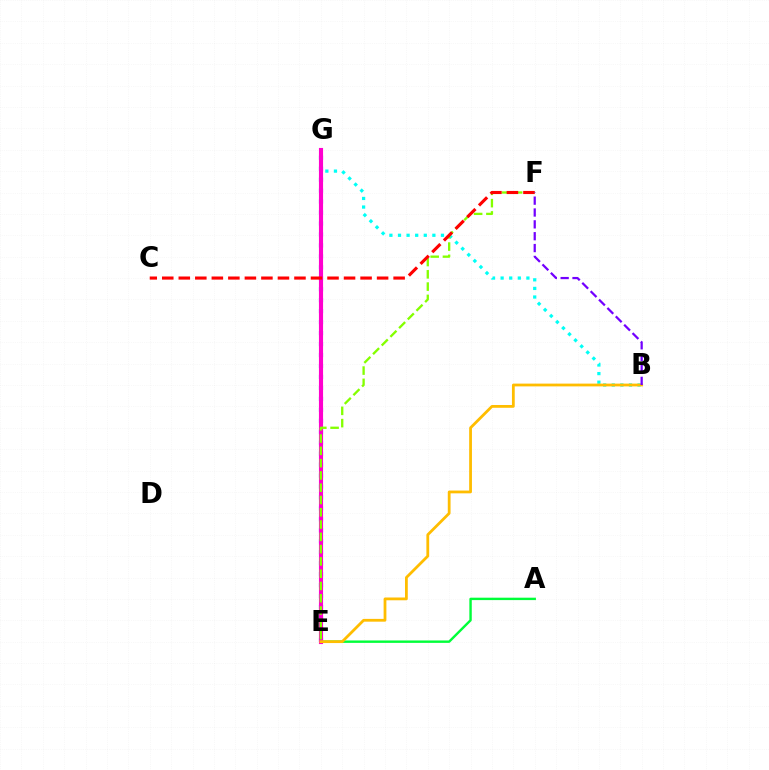{('B', 'G'): [{'color': '#00fff6', 'line_style': 'dotted', 'thickness': 2.34}], ('A', 'E'): [{'color': '#00ff39', 'line_style': 'solid', 'thickness': 1.73}], ('E', 'G'): [{'color': '#004bff', 'line_style': 'dotted', 'thickness': 2.98}, {'color': '#ff00cf', 'line_style': 'solid', 'thickness': 2.96}], ('E', 'F'): [{'color': '#84ff00', 'line_style': 'dashed', 'thickness': 1.67}], ('B', 'E'): [{'color': '#ffbd00', 'line_style': 'solid', 'thickness': 2.01}], ('C', 'F'): [{'color': '#ff0000', 'line_style': 'dashed', 'thickness': 2.25}], ('B', 'F'): [{'color': '#7200ff', 'line_style': 'dashed', 'thickness': 1.61}]}